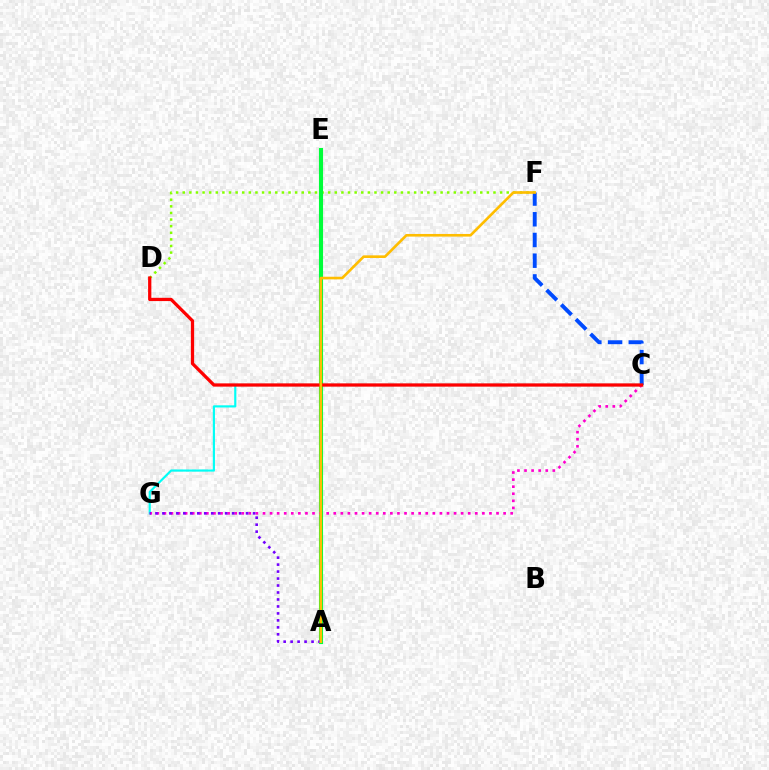{('D', 'F'): [{'color': '#84ff00', 'line_style': 'dotted', 'thickness': 1.8}], ('C', 'F'): [{'color': '#004bff', 'line_style': 'dashed', 'thickness': 2.81}], ('C', 'G'): [{'color': '#00fff6', 'line_style': 'solid', 'thickness': 1.55}, {'color': '#ff00cf', 'line_style': 'dotted', 'thickness': 1.92}], ('A', 'E'): [{'color': '#00ff39', 'line_style': 'solid', 'thickness': 2.95}], ('A', 'G'): [{'color': '#7200ff', 'line_style': 'dotted', 'thickness': 1.89}], ('C', 'D'): [{'color': '#ff0000', 'line_style': 'solid', 'thickness': 2.35}], ('A', 'F'): [{'color': '#ffbd00', 'line_style': 'solid', 'thickness': 1.9}]}